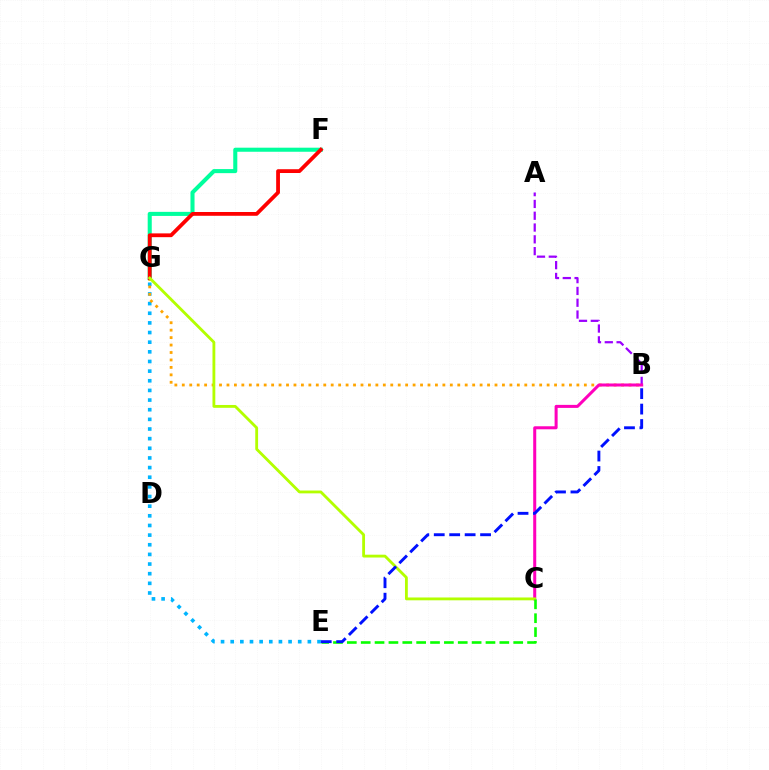{('E', 'G'): [{'color': '#00b5ff', 'line_style': 'dotted', 'thickness': 2.62}], ('A', 'B'): [{'color': '#9b00ff', 'line_style': 'dashed', 'thickness': 1.6}], ('B', 'G'): [{'color': '#ffa500', 'line_style': 'dotted', 'thickness': 2.02}], ('F', 'G'): [{'color': '#00ff9d', 'line_style': 'solid', 'thickness': 2.93}, {'color': '#ff0000', 'line_style': 'solid', 'thickness': 2.73}], ('B', 'C'): [{'color': '#ff00bd', 'line_style': 'solid', 'thickness': 2.18}], ('C', 'G'): [{'color': '#b3ff00', 'line_style': 'solid', 'thickness': 2.04}], ('C', 'E'): [{'color': '#08ff00', 'line_style': 'dashed', 'thickness': 1.88}], ('B', 'E'): [{'color': '#0010ff', 'line_style': 'dashed', 'thickness': 2.1}]}